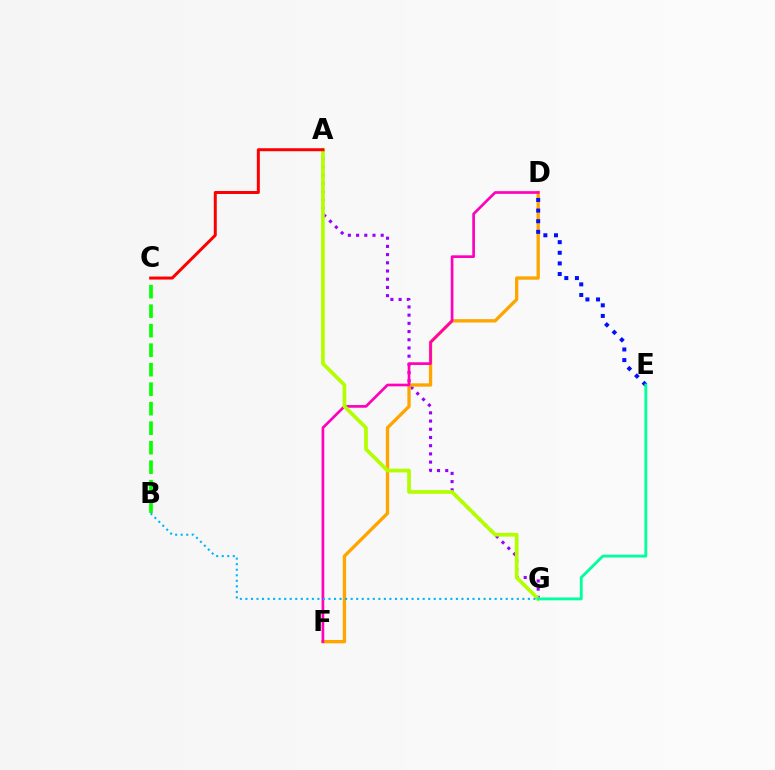{('A', 'G'): [{'color': '#9b00ff', 'line_style': 'dotted', 'thickness': 2.23}, {'color': '#b3ff00', 'line_style': 'solid', 'thickness': 2.67}], ('B', 'C'): [{'color': '#08ff00', 'line_style': 'dashed', 'thickness': 2.65}], ('D', 'F'): [{'color': '#ffa500', 'line_style': 'solid', 'thickness': 2.4}, {'color': '#ff00bd', 'line_style': 'solid', 'thickness': 1.94}], ('B', 'G'): [{'color': '#00b5ff', 'line_style': 'dotted', 'thickness': 1.5}], ('D', 'E'): [{'color': '#0010ff', 'line_style': 'dotted', 'thickness': 2.89}], ('E', 'G'): [{'color': '#00ff9d', 'line_style': 'solid', 'thickness': 2.05}], ('A', 'C'): [{'color': '#ff0000', 'line_style': 'solid', 'thickness': 2.16}]}